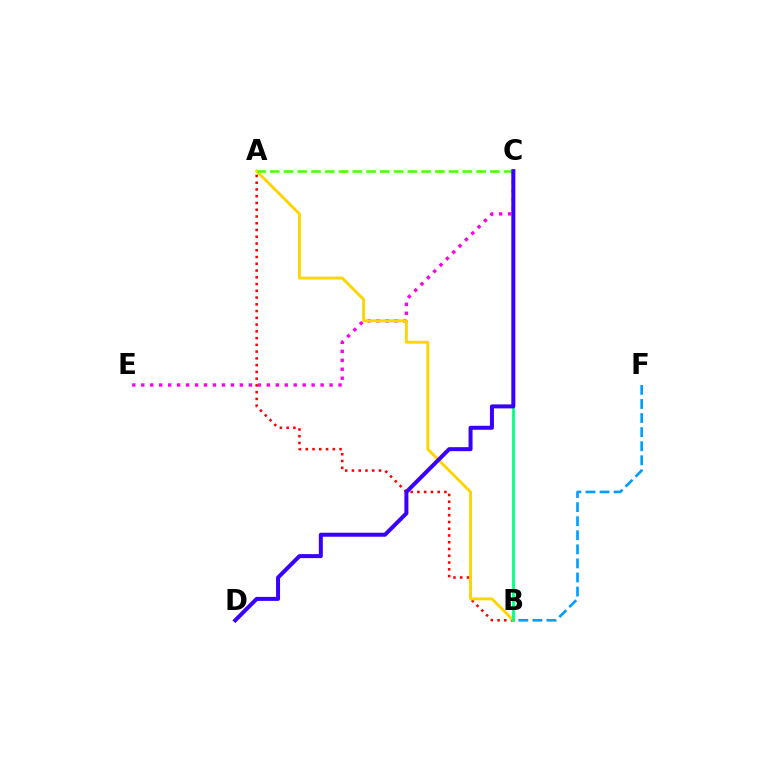{('C', 'E'): [{'color': '#ff00ed', 'line_style': 'dotted', 'thickness': 2.44}], ('B', 'F'): [{'color': '#009eff', 'line_style': 'dashed', 'thickness': 1.91}], ('A', 'B'): [{'color': '#ff0000', 'line_style': 'dotted', 'thickness': 1.84}, {'color': '#ffd500', 'line_style': 'solid', 'thickness': 2.08}], ('B', 'C'): [{'color': '#00ff86', 'line_style': 'solid', 'thickness': 1.99}], ('A', 'C'): [{'color': '#4fff00', 'line_style': 'dashed', 'thickness': 1.87}], ('C', 'D'): [{'color': '#3700ff', 'line_style': 'solid', 'thickness': 2.88}]}